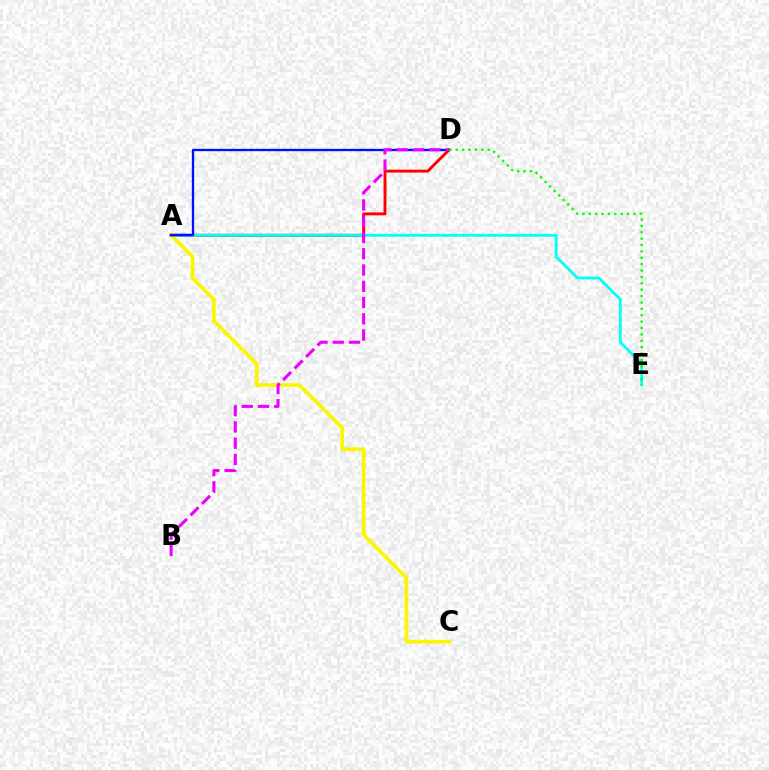{('A', 'C'): [{'color': '#fcf500', 'line_style': 'solid', 'thickness': 2.63}], ('A', 'D'): [{'color': '#ff0000', 'line_style': 'solid', 'thickness': 2.08}, {'color': '#0010ff', 'line_style': 'solid', 'thickness': 1.67}], ('A', 'E'): [{'color': '#00fff6', 'line_style': 'solid', 'thickness': 2.01}], ('B', 'D'): [{'color': '#ee00ff', 'line_style': 'dashed', 'thickness': 2.21}], ('D', 'E'): [{'color': '#08ff00', 'line_style': 'dotted', 'thickness': 1.73}]}